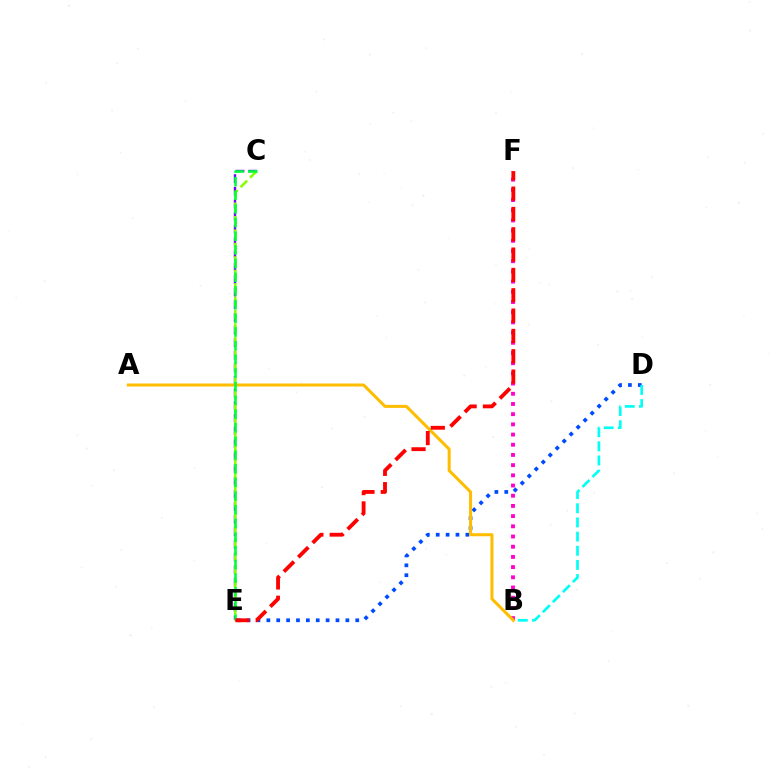{('C', 'E'): [{'color': '#7200ff', 'line_style': 'dashed', 'thickness': 1.71}, {'color': '#84ff00', 'line_style': 'dashed', 'thickness': 1.82}, {'color': '#00ff39', 'line_style': 'dashed', 'thickness': 1.86}], ('B', 'F'): [{'color': '#ff00cf', 'line_style': 'dotted', 'thickness': 2.77}], ('D', 'E'): [{'color': '#004bff', 'line_style': 'dotted', 'thickness': 2.68}], ('B', 'D'): [{'color': '#00fff6', 'line_style': 'dashed', 'thickness': 1.92}], ('A', 'B'): [{'color': '#ffbd00', 'line_style': 'solid', 'thickness': 2.17}], ('E', 'F'): [{'color': '#ff0000', 'line_style': 'dashed', 'thickness': 2.76}]}